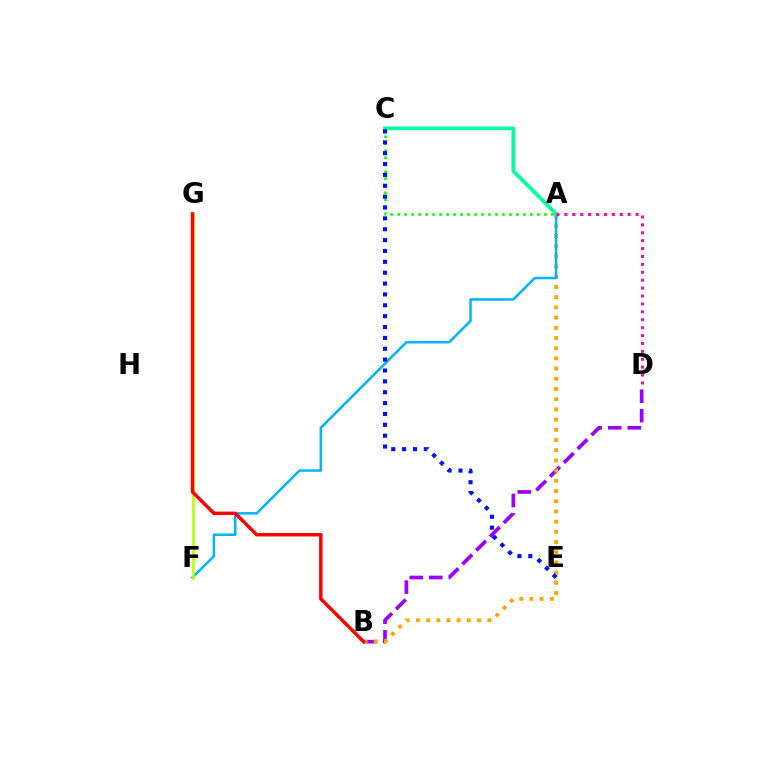{('B', 'D'): [{'color': '#9b00ff', 'line_style': 'dashed', 'thickness': 2.65}], ('A', 'B'): [{'color': '#ffa500', 'line_style': 'dotted', 'thickness': 2.77}], ('A', 'F'): [{'color': '#00b5ff', 'line_style': 'solid', 'thickness': 1.81}], ('F', 'G'): [{'color': '#b3ff00', 'line_style': 'solid', 'thickness': 1.89}], ('B', 'G'): [{'color': '#ff0000', 'line_style': 'solid', 'thickness': 2.49}], ('A', 'C'): [{'color': '#00ff9d', 'line_style': 'solid', 'thickness': 2.65}, {'color': '#08ff00', 'line_style': 'dotted', 'thickness': 1.9}], ('A', 'D'): [{'color': '#ff00bd', 'line_style': 'dotted', 'thickness': 2.15}], ('C', 'E'): [{'color': '#0010ff', 'line_style': 'dotted', 'thickness': 2.95}]}